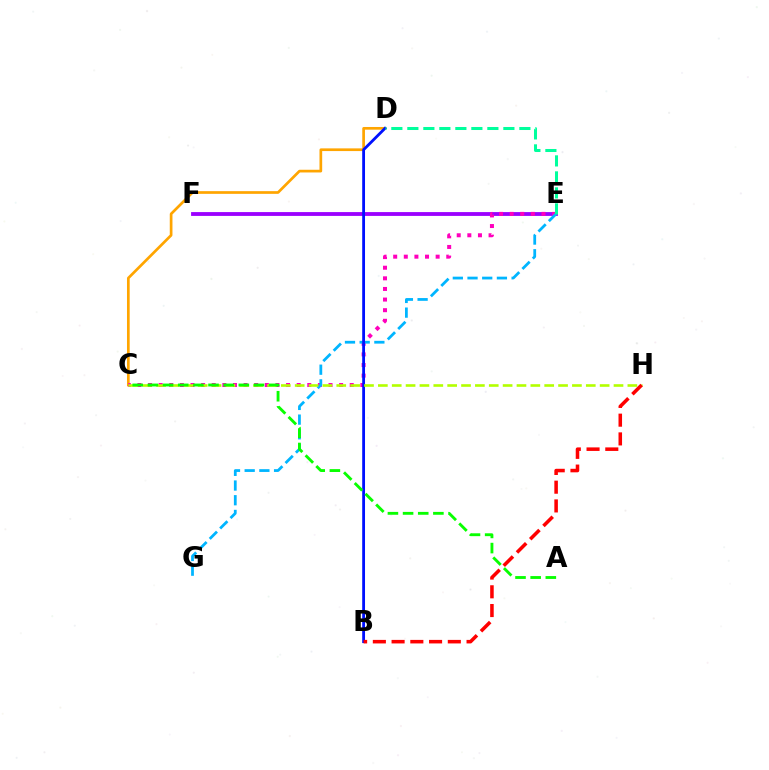{('C', 'D'): [{'color': '#ffa500', 'line_style': 'solid', 'thickness': 1.94}], ('E', 'F'): [{'color': '#9b00ff', 'line_style': 'solid', 'thickness': 2.75}], ('C', 'E'): [{'color': '#ff00bd', 'line_style': 'dotted', 'thickness': 2.88}], ('E', 'G'): [{'color': '#00b5ff', 'line_style': 'dashed', 'thickness': 2.0}], ('B', 'D'): [{'color': '#0010ff', 'line_style': 'solid', 'thickness': 2.03}], ('D', 'E'): [{'color': '#00ff9d', 'line_style': 'dashed', 'thickness': 2.17}], ('C', 'H'): [{'color': '#b3ff00', 'line_style': 'dashed', 'thickness': 1.88}], ('B', 'H'): [{'color': '#ff0000', 'line_style': 'dashed', 'thickness': 2.55}], ('A', 'C'): [{'color': '#08ff00', 'line_style': 'dashed', 'thickness': 2.06}]}